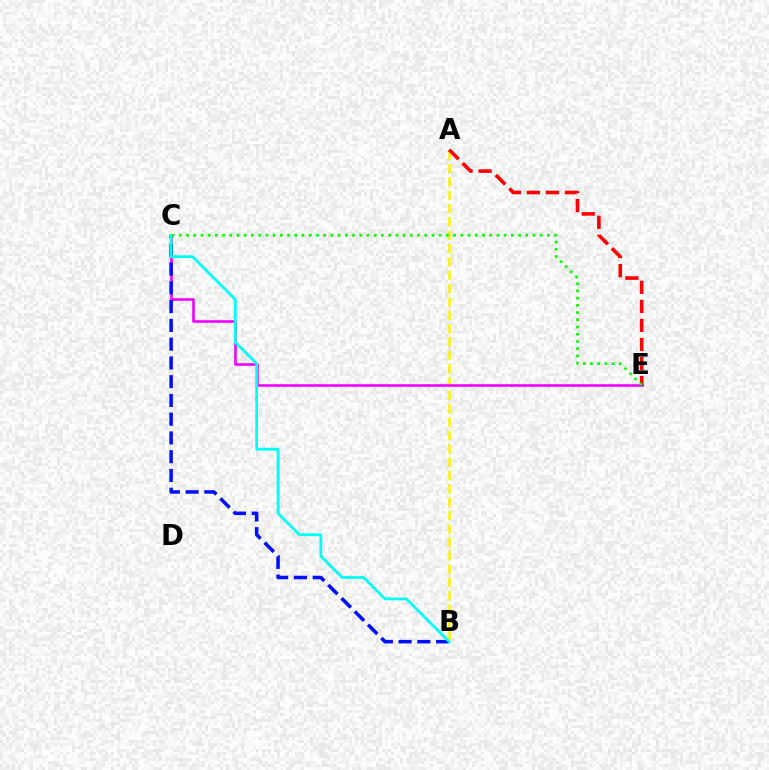{('A', 'B'): [{'color': '#fcf500', 'line_style': 'dashed', 'thickness': 1.81}], ('C', 'E'): [{'color': '#ee00ff', 'line_style': 'solid', 'thickness': 1.86}, {'color': '#08ff00', 'line_style': 'dotted', 'thickness': 1.96}], ('B', 'C'): [{'color': '#0010ff', 'line_style': 'dashed', 'thickness': 2.55}, {'color': '#00fff6', 'line_style': 'solid', 'thickness': 2.0}], ('A', 'E'): [{'color': '#ff0000', 'line_style': 'dashed', 'thickness': 2.59}]}